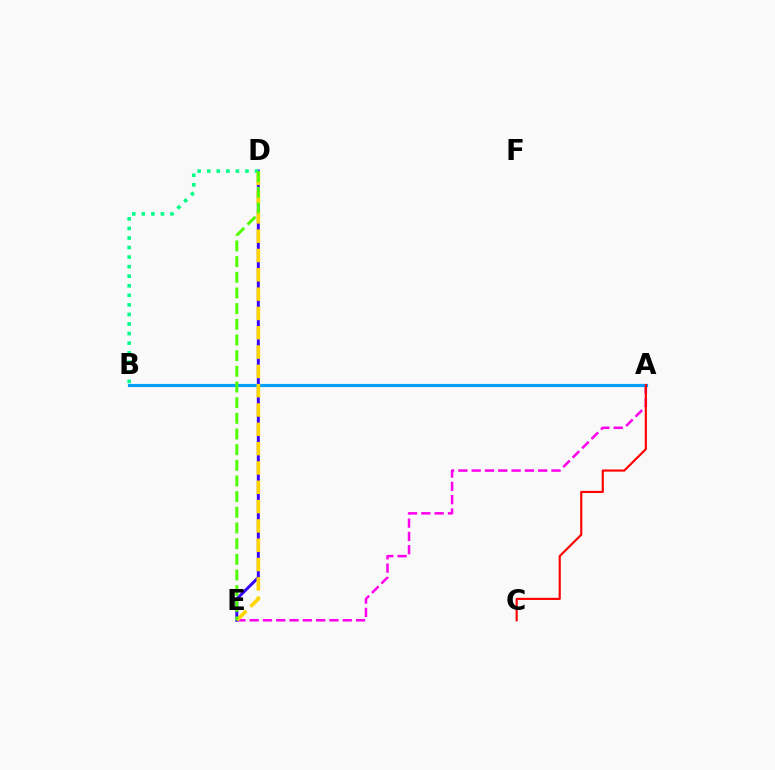{('A', 'E'): [{'color': '#ff00ed', 'line_style': 'dashed', 'thickness': 1.81}], ('D', 'E'): [{'color': '#3700ff', 'line_style': 'solid', 'thickness': 2.12}, {'color': '#ffd500', 'line_style': 'dashed', 'thickness': 2.62}, {'color': '#4fff00', 'line_style': 'dashed', 'thickness': 2.13}], ('B', 'D'): [{'color': '#00ff86', 'line_style': 'dotted', 'thickness': 2.6}], ('A', 'B'): [{'color': '#009eff', 'line_style': 'solid', 'thickness': 2.27}], ('A', 'C'): [{'color': '#ff0000', 'line_style': 'solid', 'thickness': 1.55}]}